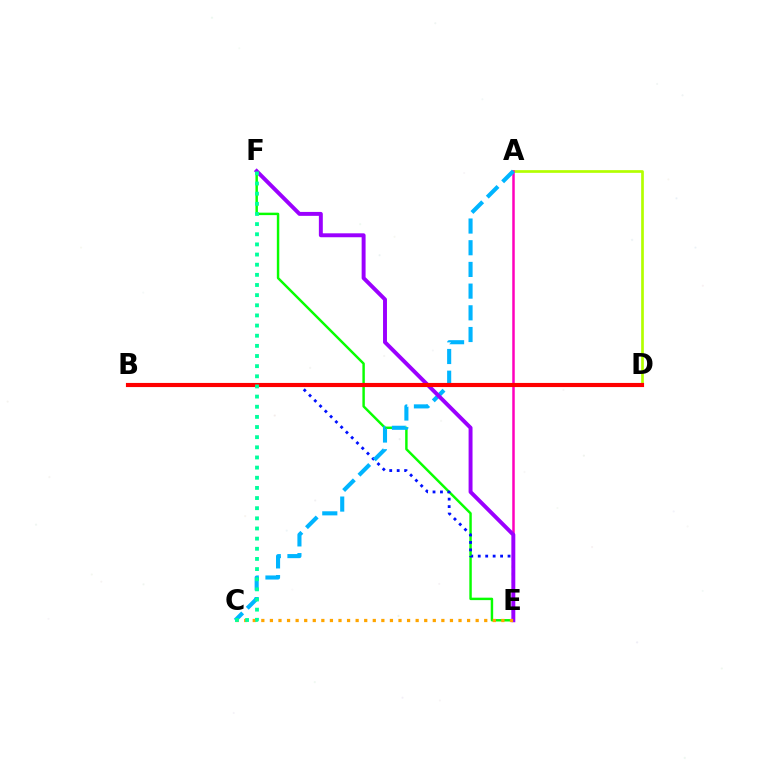{('A', 'D'): [{'color': '#b3ff00', 'line_style': 'solid', 'thickness': 1.94}], ('E', 'F'): [{'color': '#08ff00', 'line_style': 'solid', 'thickness': 1.76}, {'color': '#9b00ff', 'line_style': 'solid', 'thickness': 2.83}], ('B', 'E'): [{'color': '#0010ff', 'line_style': 'dotted', 'thickness': 2.02}], ('A', 'E'): [{'color': '#ff00bd', 'line_style': 'solid', 'thickness': 1.8}], ('A', 'C'): [{'color': '#00b5ff', 'line_style': 'dashed', 'thickness': 2.95}], ('C', 'E'): [{'color': '#ffa500', 'line_style': 'dotted', 'thickness': 2.33}], ('B', 'D'): [{'color': '#ff0000', 'line_style': 'solid', 'thickness': 2.97}], ('C', 'F'): [{'color': '#00ff9d', 'line_style': 'dotted', 'thickness': 2.76}]}